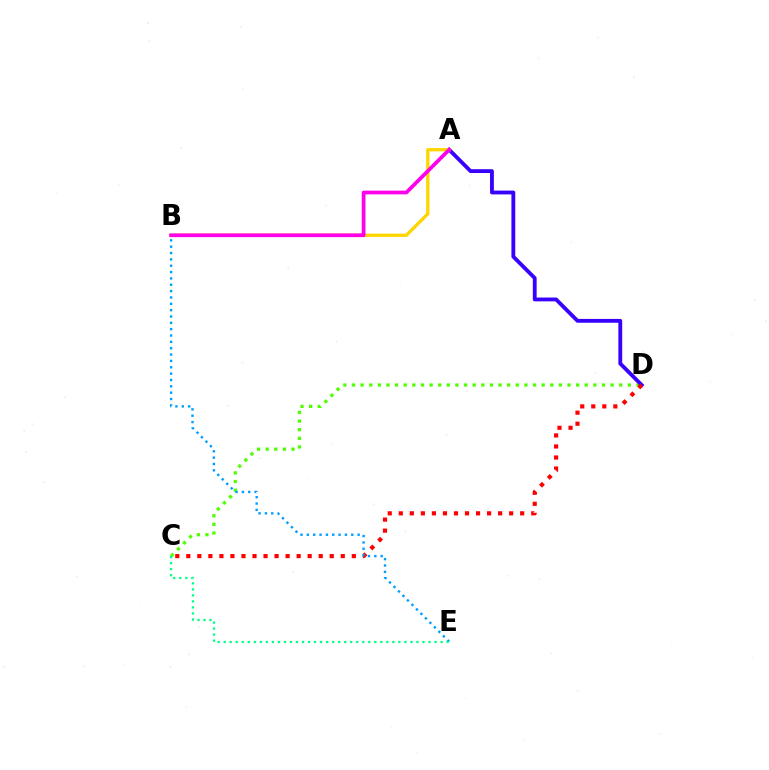{('C', 'D'): [{'color': '#4fff00', 'line_style': 'dotted', 'thickness': 2.34}, {'color': '#ff0000', 'line_style': 'dotted', 'thickness': 3.0}], ('A', 'D'): [{'color': '#3700ff', 'line_style': 'solid', 'thickness': 2.76}], ('B', 'E'): [{'color': '#009eff', 'line_style': 'dotted', 'thickness': 1.72}], ('C', 'E'): [{'color': '#00ff86', 'line_style': 'dotted', 'thickness': 1.64}], ('A', 'B'): [{'color': '#ffd500', 'line_style': 'solid', 'thickness': 2.38}, {'color': '#ff00ed', 'line_style': 'solid', 'thickness': 2.69}]}